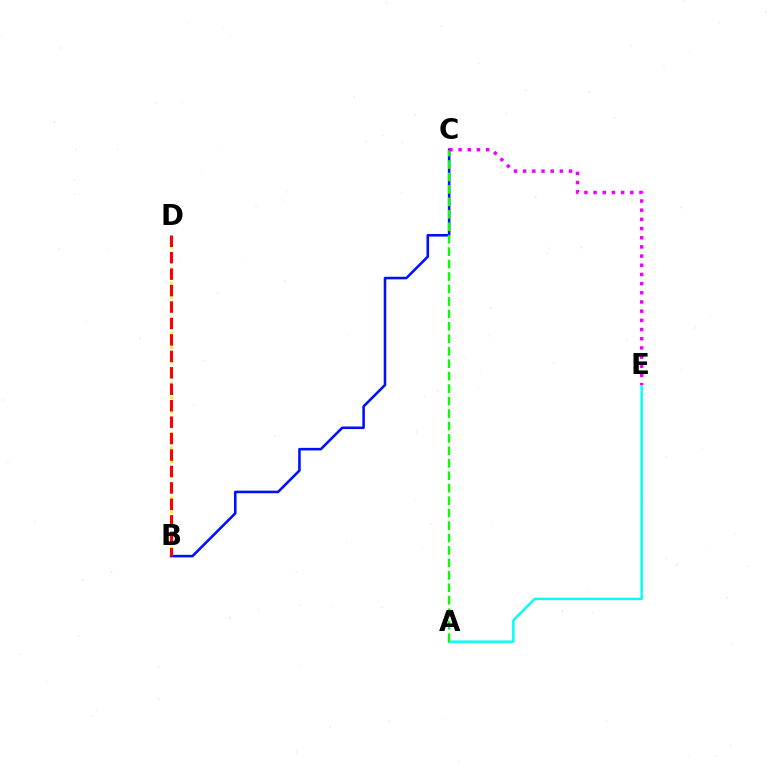{('A', 'E'): [{'color': '#00fff6', 'line_style': 'solid', 'thickness': 1.75}], ('B', 'D'): [{'color': '#fcf500', 'line_style': 'dotted', 'thickness': 1.94}, {'color': '#ff0000', 'line_style': 'dashed', 'thickness': 2.23}], ('B', 'C'): [{'color': '#0010ff', 'line_style': 'solid', 'thickness': 1.85}], ('A', 'C'): [{'color': '#08ff00', 'line_style': 'dashed', 'thickness': 1.69}], ('C', 'E'): [{'color': '#ee00ff', 'line_style': 'dotted', 'thickness': 2.49}]}